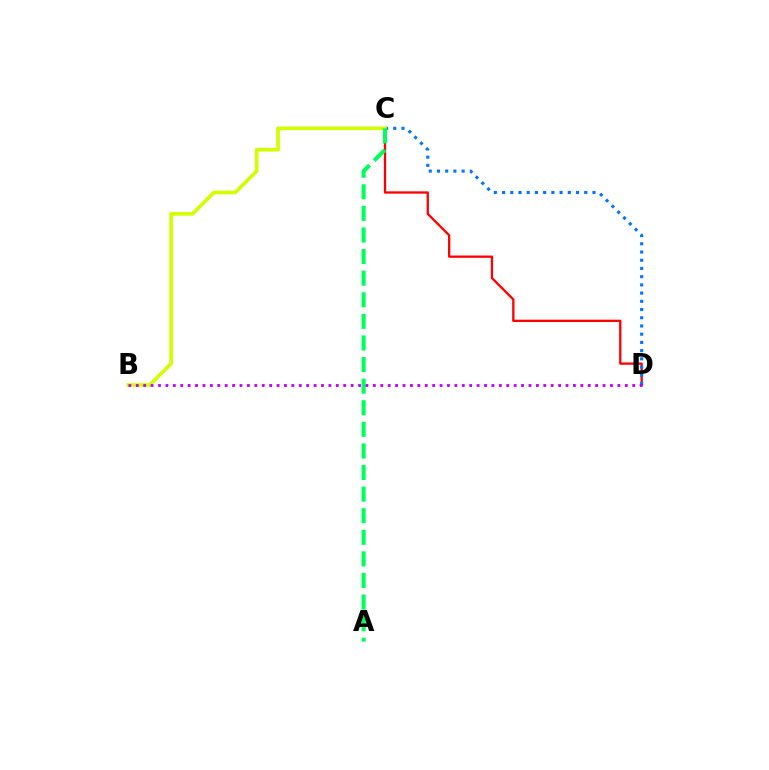{('C', 'D'): [{'color': '#ff0000', 'line_style': 'solid', 'thickness': 1.66}, {'color': '#0074ff', 'line_style': 'dotted', 'thickness': 2.23}], ('B', 'C'): [{'color': '#d1ff00', 'line_style': 'solid', 'thickness': 2.64}], ('A', 'C'): [{'color': '#00ff5c', 'line_style': 'dashed', 'thickness': 2.93}], ('B', 'D'): [{'color': '#b900ff', 'line_style': 'dotted', 'thickness': 2.01}]}